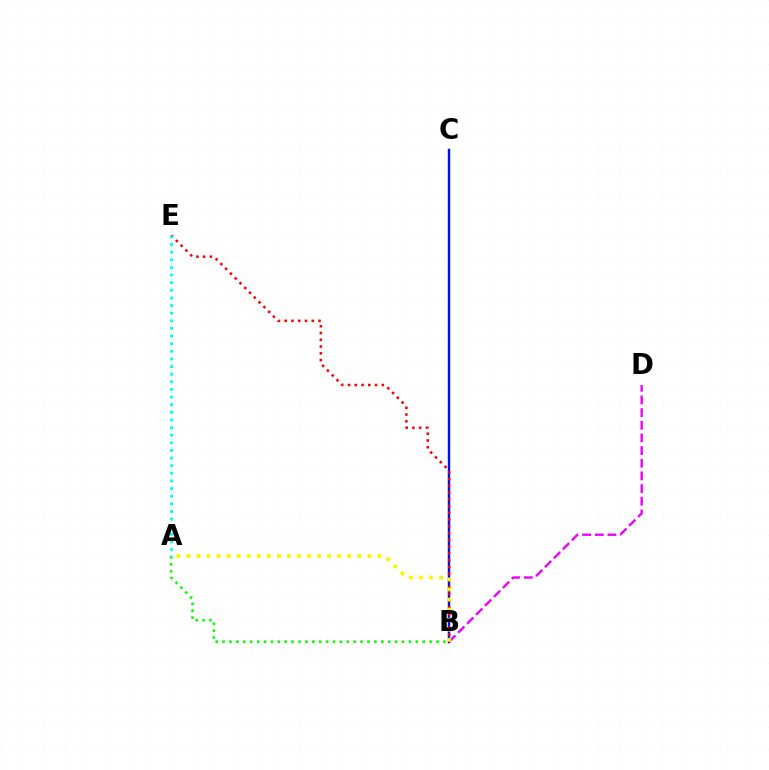{('B', 'C'): [{'color': '#0010ff', 'line_style': 'solid', 'thickness': 1.75}], ('B', 'E'): [{'color': '#ff0000', 'line_style': 'dotted', 'thickness': 1.84}], ('B', 'D'): [{'color': '#ee00ff', 'line_style': 'dashed', 'thickness': 1.72}], ('A', 'B'): [{'color': '#fcf500', 'line_style': 'dotted', 'thickness': 2.73}, {'color': '#08ff00', 'line_style': 'dotted', 'thickness': 1.87}], ('A', 'E'): [{'color': '#00fff6', 'line_style': 'dotted', 'thickness': 2.07}]}